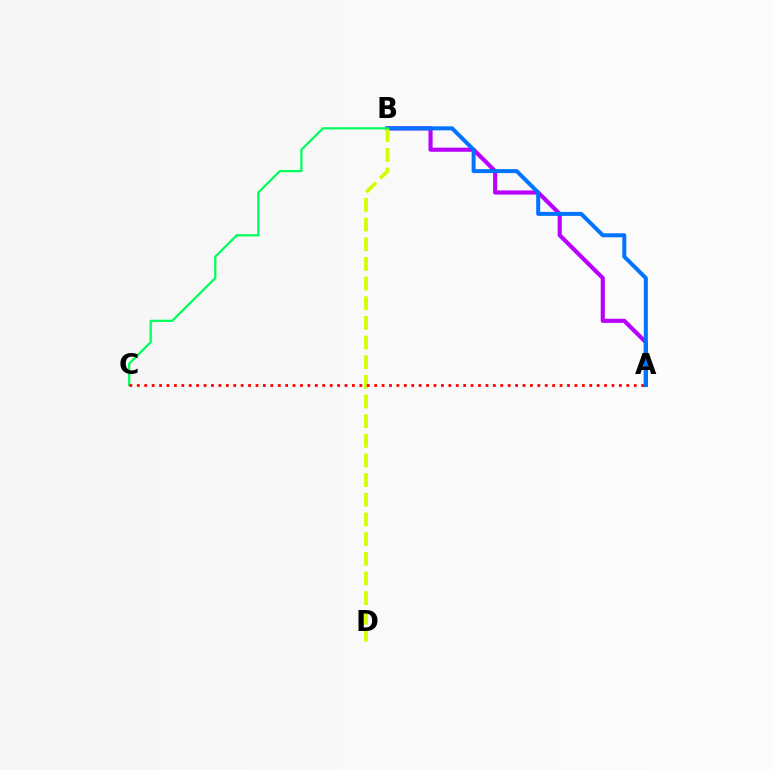{('A', 'B'): [{'color': '#b900ff', 'line_style': 'solid', 'thickness': 2.97}, {'color': '#0074ff', 'line_style': 'solid', 'thickness': 2.87}], ('B', 'D'): [{'color': '#d1ff00', 'line_style': 'dashed', 'thickness': 2.67}], ('B', 'C'): [{'color': '#00ff5c', 'line_style': 'solid', 'thickness': 1.62}], ('A', 'C'): [{'color': '#ff0000', 'line_style': 'dotted', 'thickness': 2.02}]}